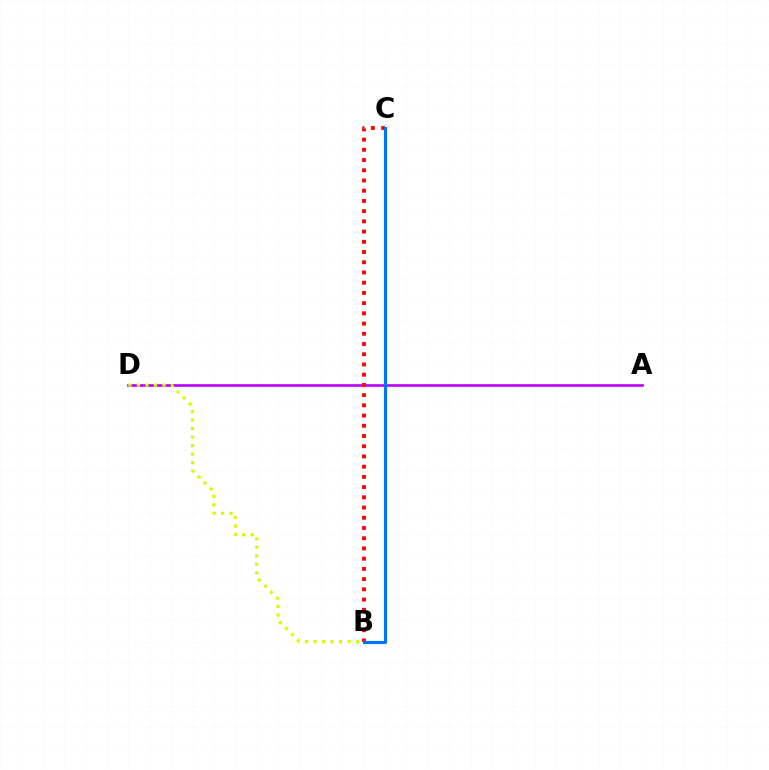{('B', 'C'): [{'color': '#00ff5c', 'line_style': 'dotted', 'thickness': 2.14}, {'color': '#ff0000', 'line_style': 'dotted', 'thickness': 2.78}, {'color': '#0074ff', 'line_style': 'solid', 'thickness': 2.25}], ('A', 'D'): [{'color': '#b900ff', 'line_style': 'solid', 'thickness': 1.88}], ('B', 'D'): [{'color': '#d1ff00', 'line_style': 'dotted', 'thickness': 2.31}]}